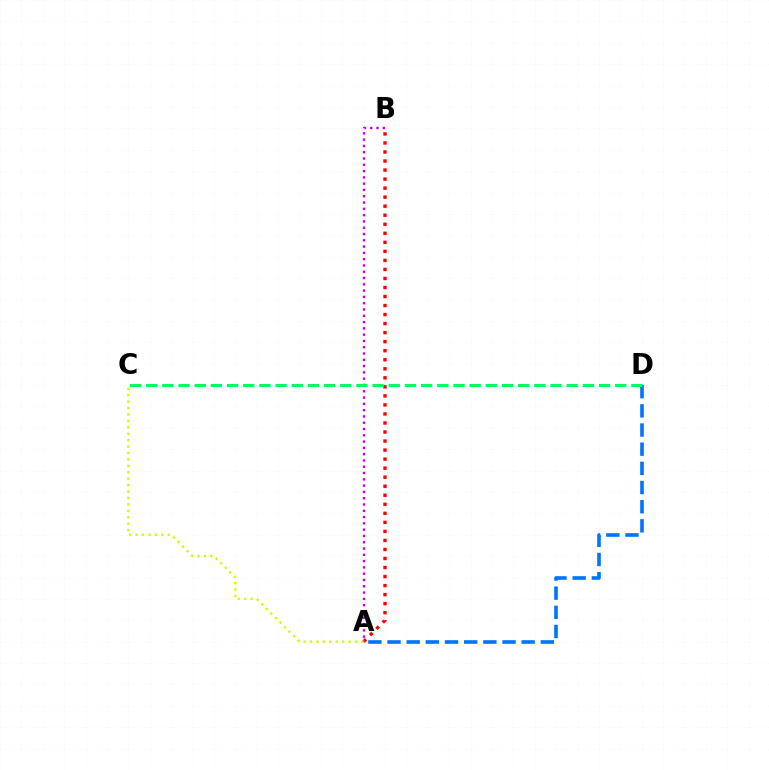{('A', 'B'): [{'color': '#ff0000', 'line_style': 'dotted', 'thickness': 2.45}, {'color': '#b900ff', 'line_style': 'dotted', 'thickness': 1.71}], ('A', 'C'): [{'color': '#d1ff00', 'line_style': 'dotted', 'thickness': 1.75}], ('A', 'D'): [{'color': '#0074ff', 'line_style': 'dashed', 'thickness': 2.6}], ('C', 'D'): [{'color': '#00ff5c', 'line_style': 'dashed', 'thickness': 2.2}]}